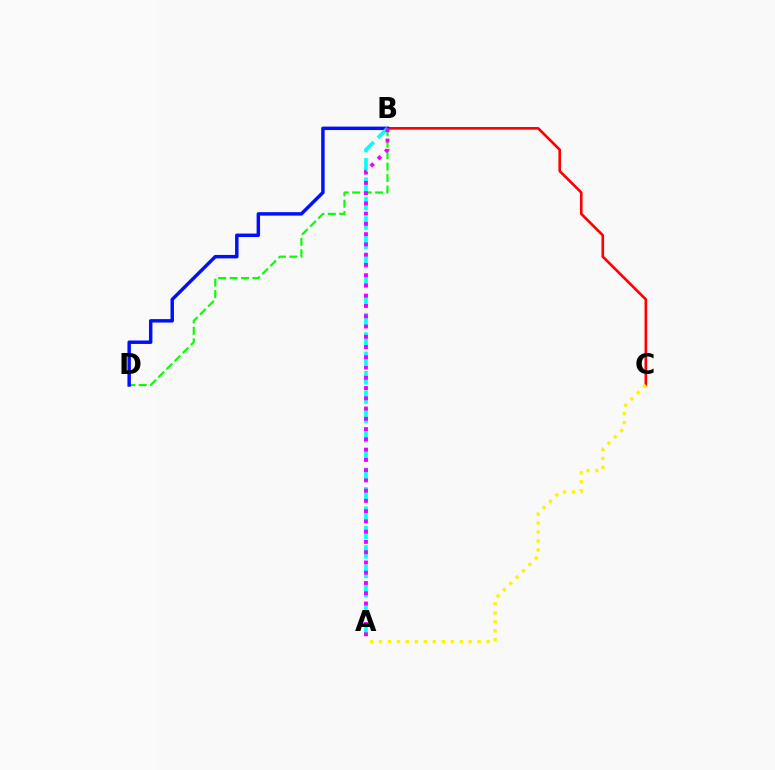{('B', 'C'): [{'color': '#ff0000', 'line_style': 'solid', 'thickness': 1.9}], ('A', 'C'): [{'color': '#fcf500', 'line_style': 'dotted', 'thickness': 2.44}], ('B', 'D'): [{'color': '#08ff00', 'line_style': 'dashed', 'thickness': 1.55}, {'color': '#0010ff', 'line_style': 'solid', 'thickness': 2.49}], ('A', 'B'): [{'color': '#00fff6', 'line_style': 'dashed', 'thickness': 2.63}, {'color': '#ee00ff', 'line_style': 'dotted', 'thickness': 2.79}]}